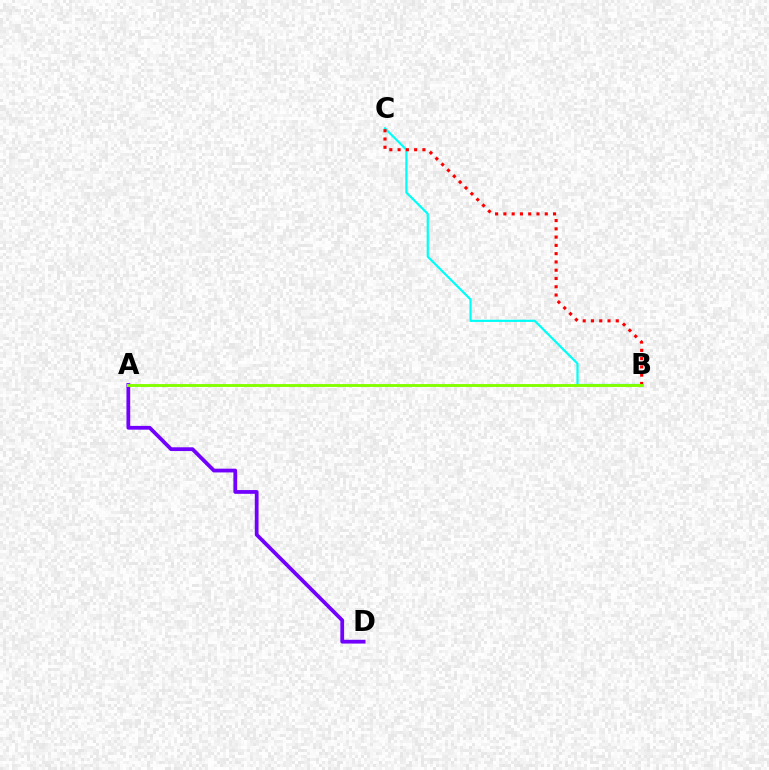{('B', 'C'): [{'color': '#00fff6', 'line_style': 'solid', 'thickness': 1.59}, {'color': '#ff0000', 'line_style': 'dotted', 'thickness': 2.25}], ('A', 'D'): [{'color': '#7200ff', 'line_style': 'solid', 'thickness': 2.71}], ('A', 'B'): [{'color': '#84ff00', 'line_style': 'solid', 'thickness': 2.09}]}